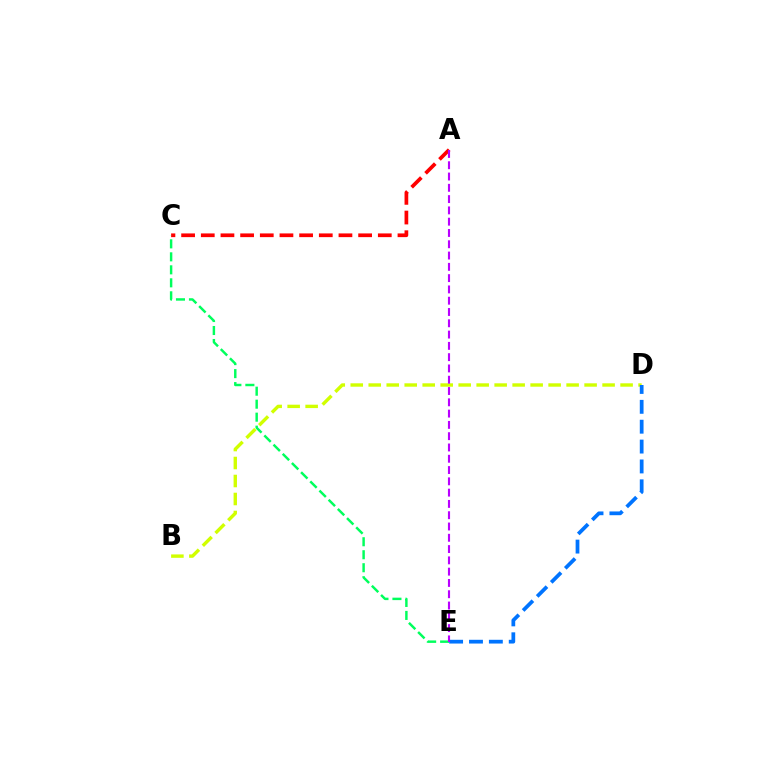{('B', 'D'): [{'color': '#d1ff00', 'line_style': 'dashed', 'thickness': 2.44}], ('A', 'C'): [{'color': '#ff0000', 'line_style': 'dashed', 'thickness': 2.67}], ('C', 'E'): [{'color': '#00ff5c', 'line_style': 'dashed', 'thickness': 1.76}], ('D', 'E'): [{'color': '#0074ff', 'line_style': 'dashed', 'thickness': 2.7}], ('A', 'E'): [{'color': '#b900ff', 'line_style': 'dashed', 'thickness': 1.53}]}